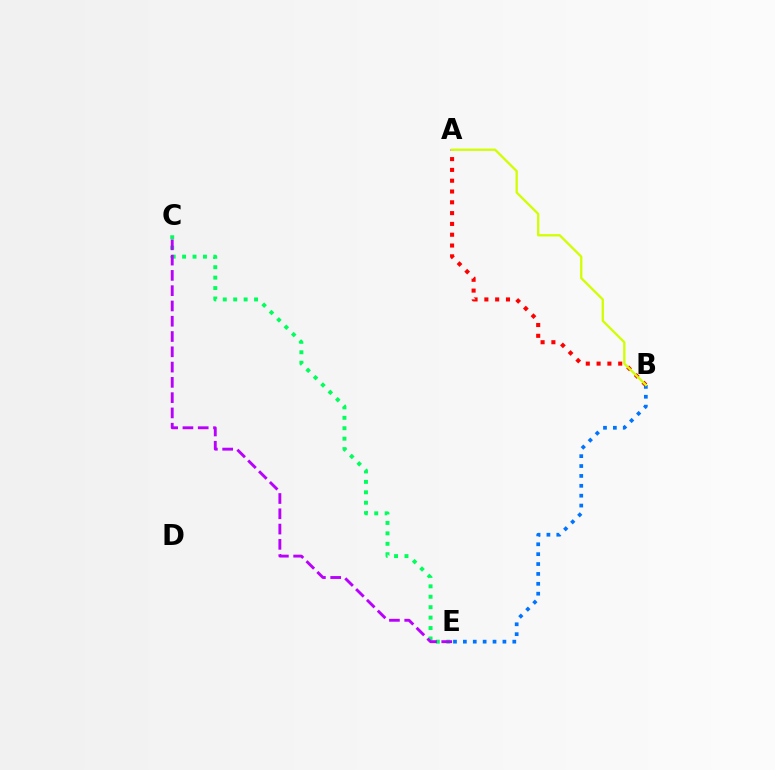{('B', 'E'): [{'color': '#0074ff', 'line_style': 'dotted', 'thickness': 2.69}], ('A', 'B'): [{'color': '#ff0000', 'line_style': 'dotted', 'thickness': 2.94}, {'color': '#d1ff00', 'line_style': 'solid', 'thickness': 1.65}], ('C', 'E'): [{'color': '#00ff5c', 'line_style': 'dotted', 'thickness': 2.83}, {'color': '#b900ff', 'line_style': 'dashed', 'thickness': 2.08}]}